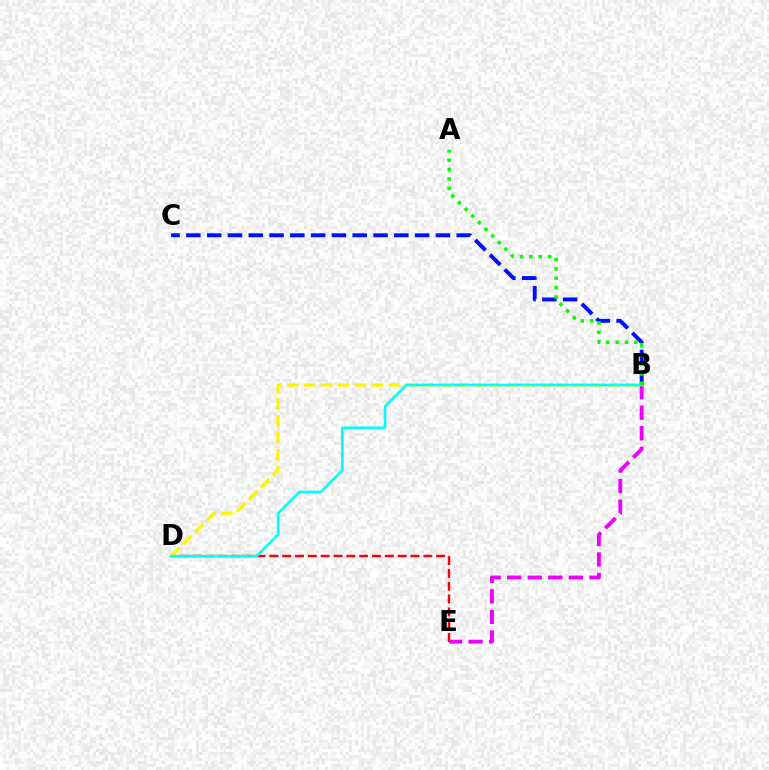{('D', 'E'): [{'color': '#ff0000', 'line_style': 'dashed', 'thickness': 1.74}], ('B', 'D'): [{'color': '#fcf500', 'line_style': 'dashed', 'thickness': 2.3}, {'color': '#00fff6', 'line_style': 'solid', 'thickness': 1.86}], ('B', 'C'): [{'color': '#0010ff', 'line_style': 'dashed', 'thickness': 2.82}], ('B', 'E'): [{'color': '#ee00ff', 'line_style': 'dashed', 'thickness': 2.79}], ('A', 'B'): [{'color': '#08ff00', 'line_style': 'dotted', 'thickness': 2.55}]}